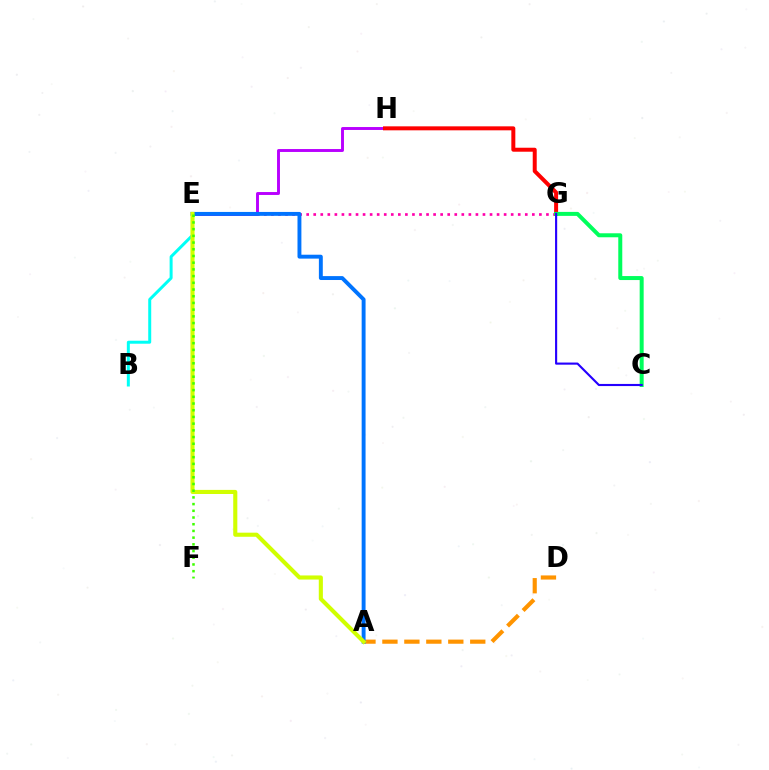{('E', 'G'): [{'color': '#ff00ac', 'line_style': 'dotted', 'thickness': 1.92}], ('E', 'H'): [{'color': '#b900ff', 'line_style': 'solid', 'thickness': 2.1}], ('G', 'H'): [{'color': '#ff0000', 'line_style': 'solid', 'thickness': 2.87}], ('B', 'E'): [{'color': '#00fff6', 'line_style': 'solid', 'thickness': 2.15}], ('A', 'D'): [{'color': '#ff9400', 'line_style': 'dashed', 'thickness': 2.98}], ('C', 'G'): [{'color': '#00ff5c', 'line_style': 'solid', 'thickness': 2.87}, {'color': '#2500ff', 'line_style': 'solid', 'thickness': 1.53}], ('A', 'E'): [{'color': '#0074ff', 'line_style': 'solid', 'thickness': 2.81}, {'color': '#d1ff00', 'line_style': 'solid', 'thickness': 2.95}], ('E', 'F'): [{'color': '#3dff00', 'line_style': 'dotted', 'thickness': 1.82}]}